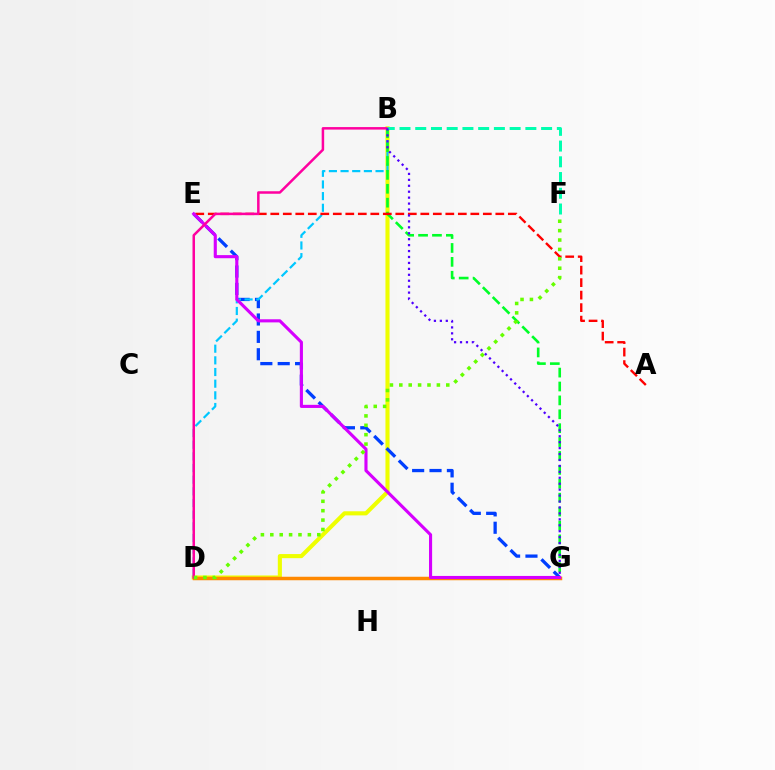{('B', 'D'): [{'color': '#eeff00', 'line_style': 'solid', 'thickness': 2.95}, {'color': '#00c7ff', 'line_style': 'dashed', 'thickness': 1.58}, {'color': '#ff00a0', 'line_style': 'solid', 'thickness': 1.8}], ('E', 'G'): [{'color': '#003fff', 'line_style': 'dashed', 'thickness': 2.36}, {'color': '#d600ff', 'line_style': 'solid', 'thickness': 2.24}], ('B', 'G'): [{'color': '#00ff27', 'line_style': 'dashed', 'thickness': 1.89}, {'color': '#4f00ff', 'line_style': 'dotted', 'thickness': 1.61}], ('D', 'G'): [{'color': '#ff8800', 'line_style': 'solid', 'thickness': 2.52}], ('A', 'E'): [{'color': '#ff0000', 'line_style': 'dashed', 'thickness': 1.7}], ('D', 'F'): [{'color': '#66ff00', 'line_style': 'dotted', 'thickness': 2.55}], ('B', 'F'): [{'color': '#00ffaf', 'line_style': 'dashed', 'thickness': 2.14}]}